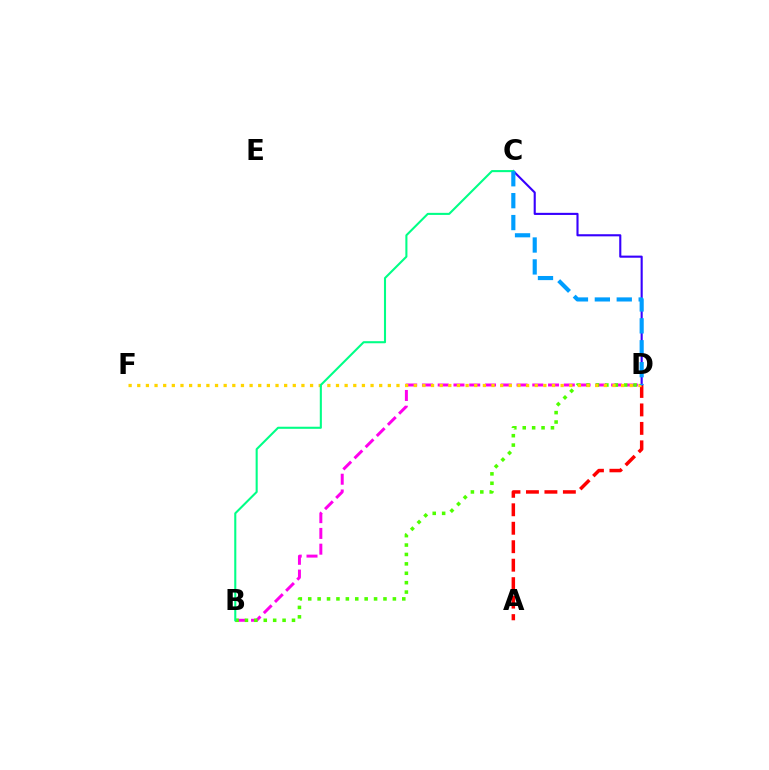{('A', 'D'): [{'color': '#ff0000', 'line_style': 'dashed', 'thickness': 2.51}], ('C', 'D'): [{'color': '#3700ff', 'line_style': 'solid', 'thickness': 1.52}, {'color': '#009eff', 'line_style': 'dashed', 'thickness': 2.98}], ('B', 'D'): [{'color': '#ff00ed', 'line_style': 'dashed', 'thickness': 2.14}, {'color': '#4fff00', 'line_style': 'dotted', 'thickness': 2.56}], ('D', 'F'): [{'color': '#ffd500', 'line_style': 'dotted', 'thickness': 2.35}], ('B', 'C'): [{'color': '#00ff86', 'line_style': 'solid', 'thickness': 1.5}]}